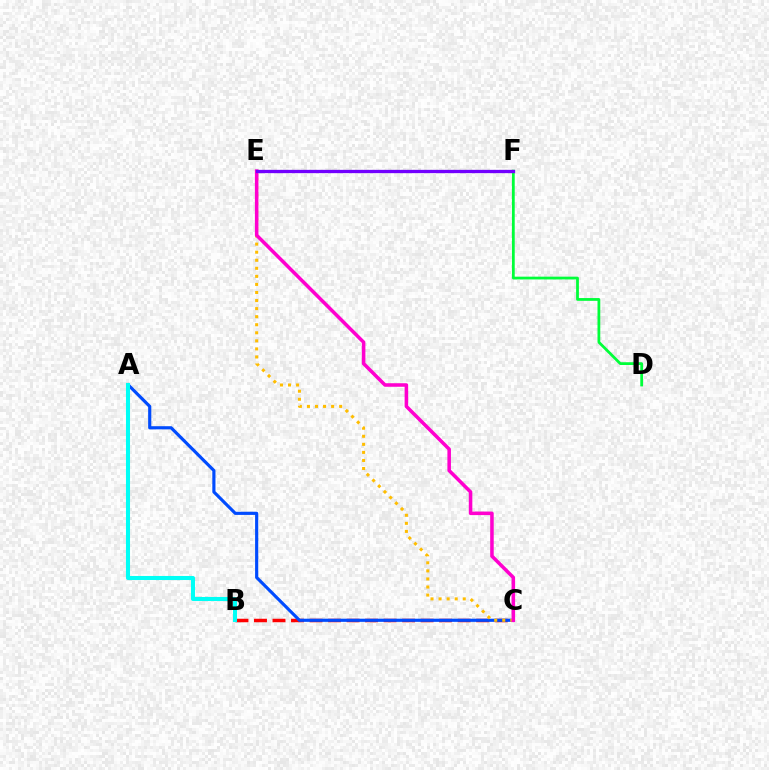{('B', 'C'): [{'color': '#ff0000', 'line_style': 'dashed', 'thickness': 2.52}], ('A', 'C'): [{'color': '#004bff', 'line_style': 'solid', 'thickness': 2.27}], ('D', 'F'): [{'color': '#00ff39', 'line_style': 'solid', 'thickness': 2.0}], ('C', 'E'): [{'color': '#ffbd00', 'line_style': 'dotted', 'thickness': 2.19}, {'color': '#ff00cf', 'line_style': 'solid', 'thickness': 2.55}], ('A', 'B'): [{'color': '#00fff6', 'line_style': 'solid', 'thickness': 2.92}], ('E', 'F'): [{'color': '#84ff00', 'line_style': 'dotted', 'thickness': 1.57}, {'color': '#7200ff', 'line_style': 'solid', 'thickness': 2.37}]}